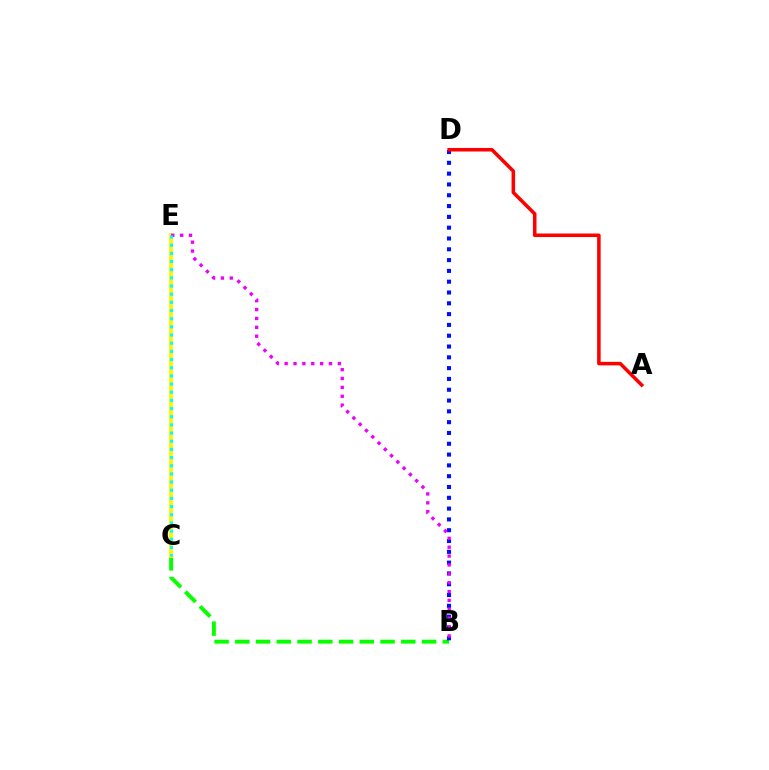{('B', 'C'): [{'color': '#08ff00', 'line_style': 'dashed', 'thickness': 2.82}], ('B', 'D'): [{'color': '#0010ff', 'line_style': 'dotted', 'thickness': 2.94}], ('C', 'E'): [{'color': '#fcf500', 'line_style': 'solid', 'thickness': 2.76}, {'color': '#00fff6', 'line_style': 'dotted', 'thickness': 2.22}], ('A', 'D'): [{'color': '#ff0000', 'line_style': 'solid', 'thickness': 2.55}], ('B', 'E'): [{'color': '#ee00ff', 'line_style': 'dotted', 'thickness': 2.41}]}